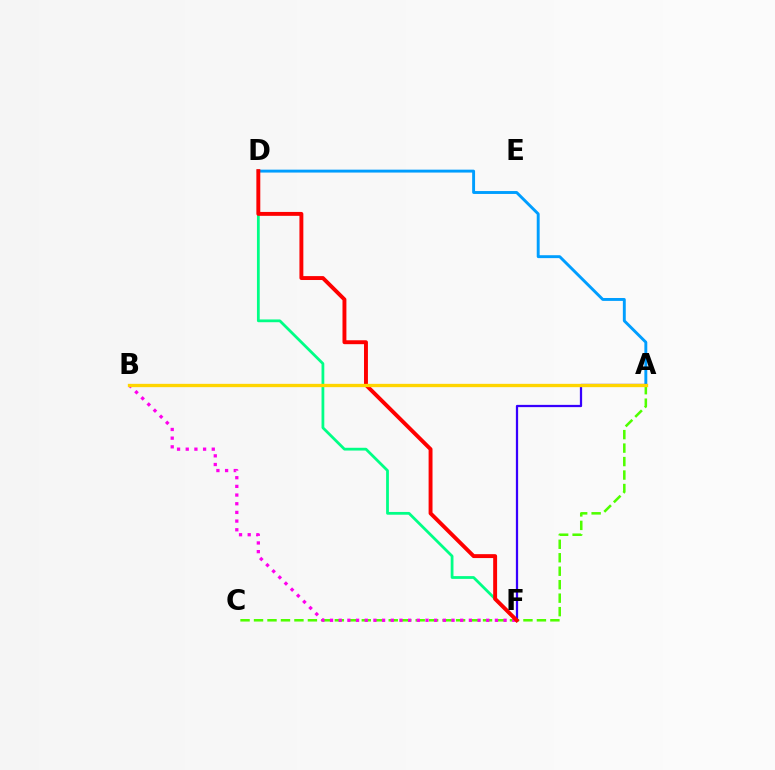{('A', 'D'): [{'color': '#009eff', 'line_style': 'solid', 'thickness': 2.09}], ('D', 'F'): [{'color': '#00ff86', 'line_style': 'solid', 'thickness': 2.0}, {'color': '#ff0000', 'line_style': 'solid', 'thickness': 2.82}], ('A', 'C'): [{'color': '#4fff00', 'line_style': 'dashed', 'thickness': 1.83}], ('A', 'F'): [{'color': '#3700ff', 'line_style': 'solid', 'thickness': 1.62}], ('B', 'F'): [{'color': '#ff00ed', 'line_style': 'dotted', 'thickness': 2.36}], ('A', 'B'): [{'color': '#ffd500', 'line_style': 'solid', 'thickness': 2.39}]}